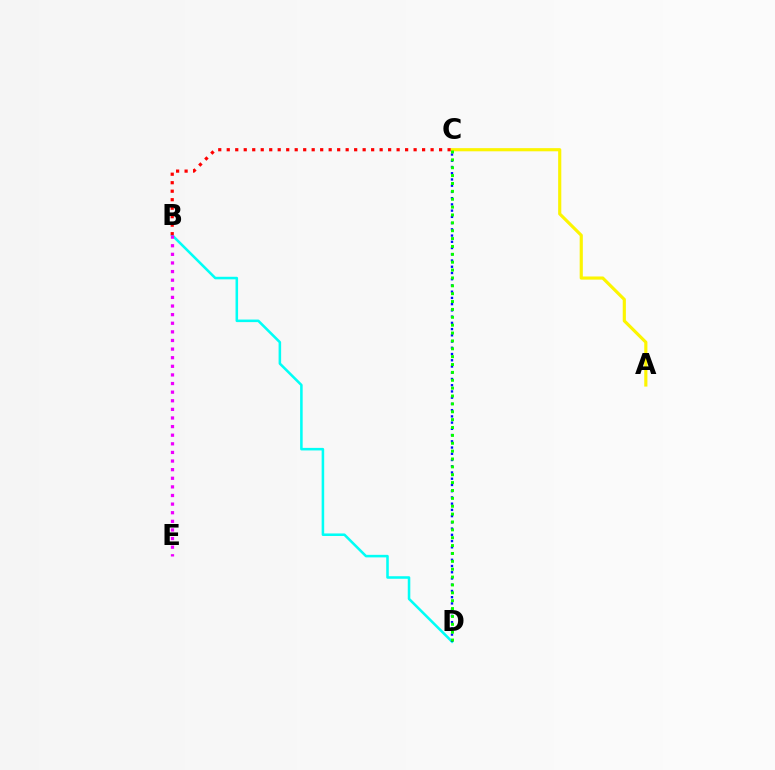{('A', 'C'): [{'color': '#fcf500', 'line_style': 'solid', 'thickness': 2.27}], ('B', 'D'): [{'color': '#00fff6', 'line_style': 'solid', 'thickness': 1.84}], ('C', 'D'): [{'color': '#0010ff', 'line_style': 'dotted', 'thickness': 1.69}, {'color': '#08ff00', 'line_style': 'dotted', 'thickness': 2.14}], ('B', 'C'): [{'color': '#ff0000', 'line_style': 'dotted', 'thickness': 2.31}], ('B', 'E'): [{'color': '#ee00ff', 'line_style': 'dotted', 'thickness': 2.34}]}